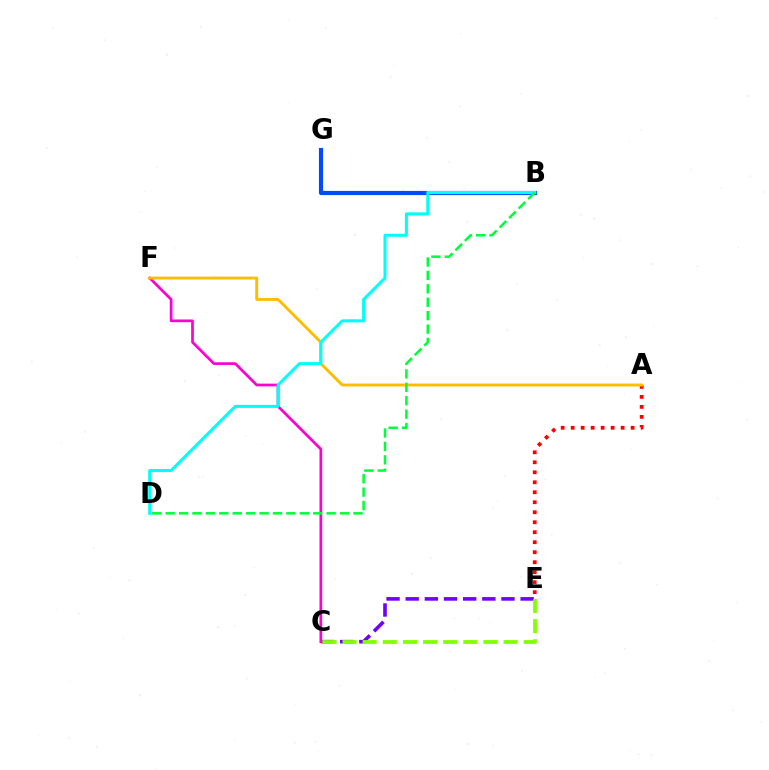{('A', 'E'): [{'color': '#ff0000', 'line_style': 'dotted', 'thickness': 2.71}], ('C', 'E'): [{'color': '#7200ff', 'line_style': 'dashed', 'thickness': 2.6}, {'color': '#84ff00', 'line_style': 'dashed', 'thickness': 2.73}], ('B', 'G'): [{'color': '#004bff', 'line_style': 'solid', 'thickness': 2.99}], ('C', 'F'): [{'color': '#ff00cf', 'line_style': 'solid', 'thickness': 1.95}], ('A', 'F'): [{'color': '#ffbd00', 'line_style': 'solid', 'thickness': 2.08}], ('B', 'D'): [{'color': '#00fff6', 'line_style': 'solid', 'thickness': 2.18}, {'color': '#00ff39', 'line_style': 'dashed', 'thickness': 1.82}]}